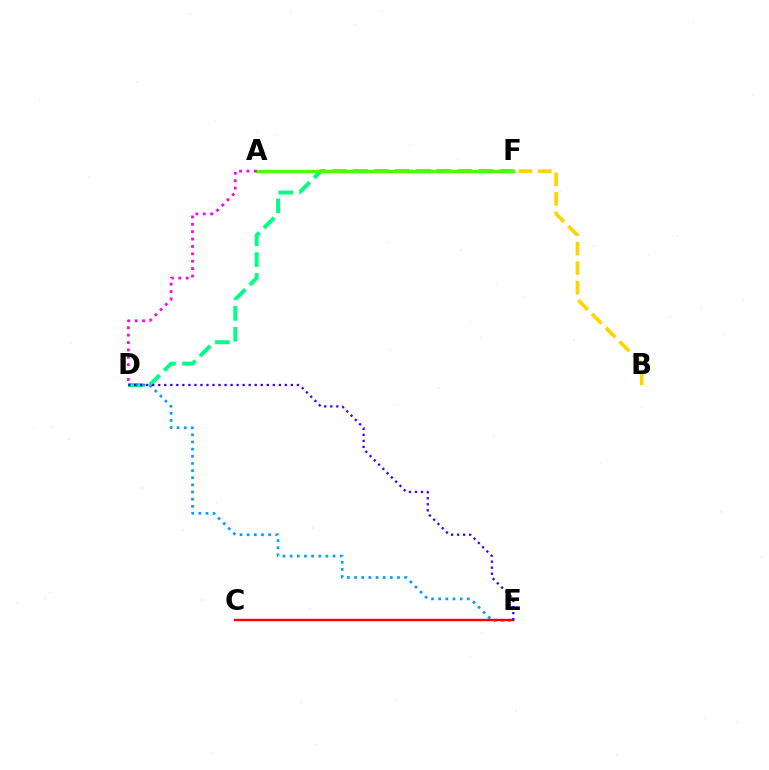{('D', 'F'): [{'color': '#00ff86', 'line_style': 'dashed', 'thickness': 2.84}], ('A', 'F'): [{'color': '#4fff00', 'line_style': 'solid', 'thickness': 2.48}], ('D', 'E'): [{'color': '#009eff', 'line_style': 'dotted', 'thickness': 1.94}, {'color': '#3700ff', 'line_style': 'dotted', 'thickness': 1.64}], ('B', 'F'): [{'color': '#ffd500', 'line_style': 'dashed', 'thickness': 2.65}], ('A', 'D'): [{'color': '#ff00ed', 'line_style': 'dotted', 'thickness': 2.01}], ('C', 'E'): [{'color': '#ff0000', 'line_style': 'solid', 'thickness': 1.75}]}